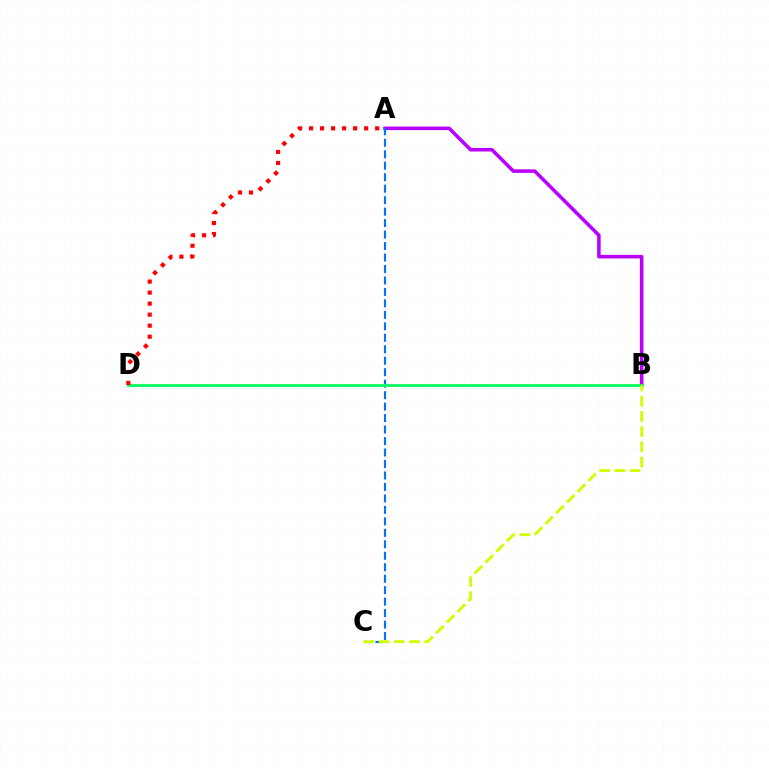{('A', 'B'): [{'color': '#b900ff', 'line_style': 'solid', 'thickness': 2.56}], ('A', 'C'): [{'color': '#0074ff', 'line_style': 'dashed', 'thickness': 1.56}], ('B', 'D'): [{'color': '#00ff5c', 'line_style': 'solid', 'thickness': 1.99}], ('A', 'D'): [{'color': '#ff0000', 'line_style': 'dotted', 'thickness': 2.99}], ('B', 'C'): [{'color': '#d1ff00', 'line_style': 'dashed', 'thickness': 2.06}]}